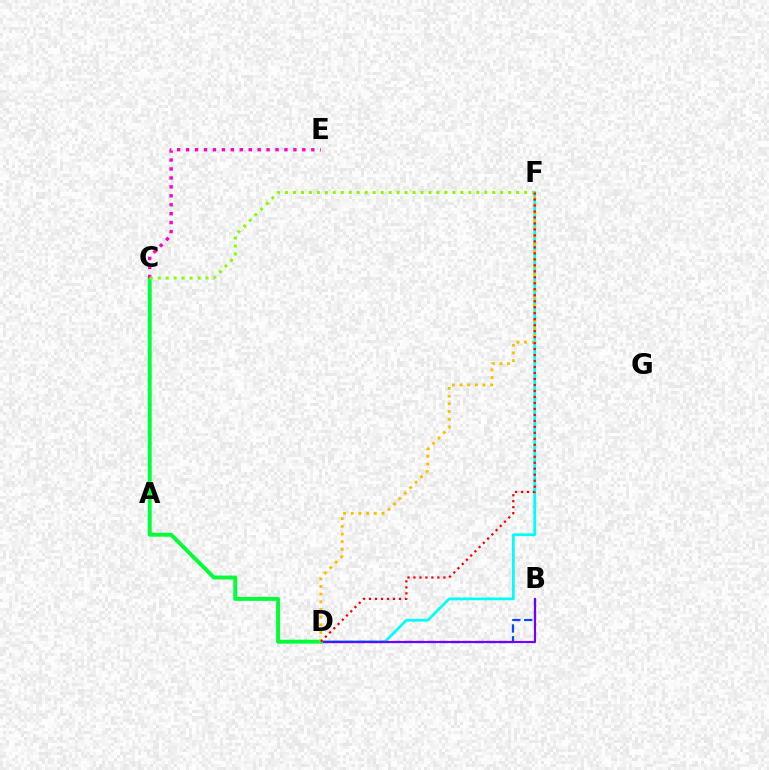{('D', 'F'): [{'color': '#00fff6', 'line_style': 'solid', 'thickness': 1.98}, {'color': '#ffbd00', 'line_style': 'dotted', 'thickness': 2.08}, {'color': '#ff0000', 'line_style': 'dotted', 'thickness': 1.63}], ('B', 'D'): [{'color': '#004bff', 'line_style': 'dashed', 'thickness': 1.61}, {'color': '#7200ff', 'line_style': 'solid', 'thickness': 1.56}], ('C', 'D'): [{'color': '#00ff39', 'line_style': 'solid', 'thickness': 2.83}], ('C', 'E'): [{'color': '#ff00cf', 'line_style': 'dotted', 'thickness': 2.43}], ('C', 'F'): [{'color': '#84ff00', 'line_style': 'dotted', 'thickness': 2.16}]}